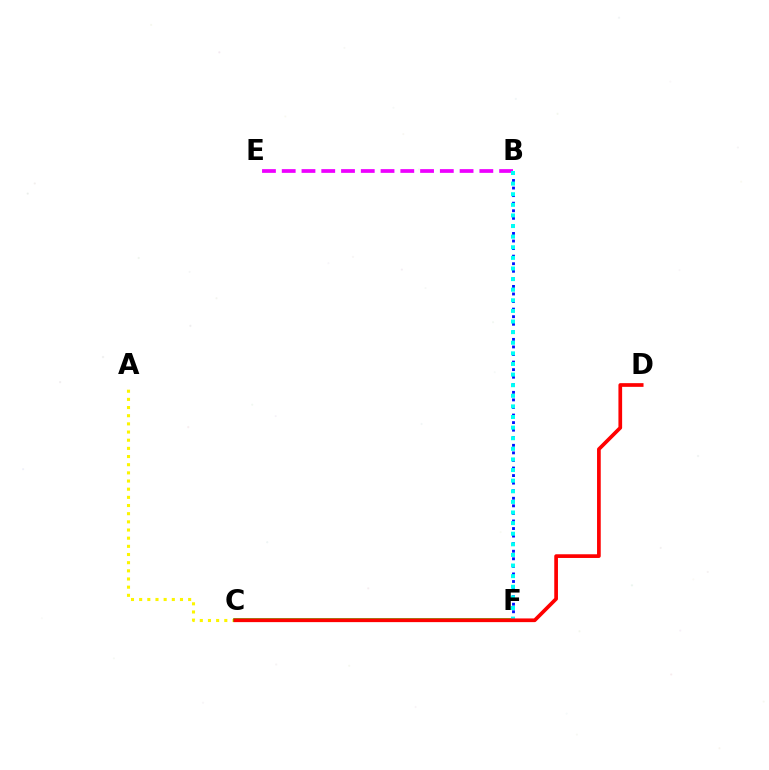{('B', 'E'): [{'color': '#ee00ff', 'line_style': 'dashed', 'thickness': 2.68}], ('A', 'C'): [{'color': '#fcf500', 'line_style': 'dotted', 'thickness': 2.22}], ('B', 'F'): [{'color': '#0010ff', 'line_style': 'dotted', 'thickness': 2.06}, {'color': '#00fff6', 'line_style': 'dotted', 'thickness': 2.88}], ('C', 'F'): [{'color': '#08ff00', 'line_style': 'solid', 'thickness': 2.54}], ('C', 'D'): [{'color': '#ff0000', 'line_style': 'solid', 'thickness': 2.66}]}